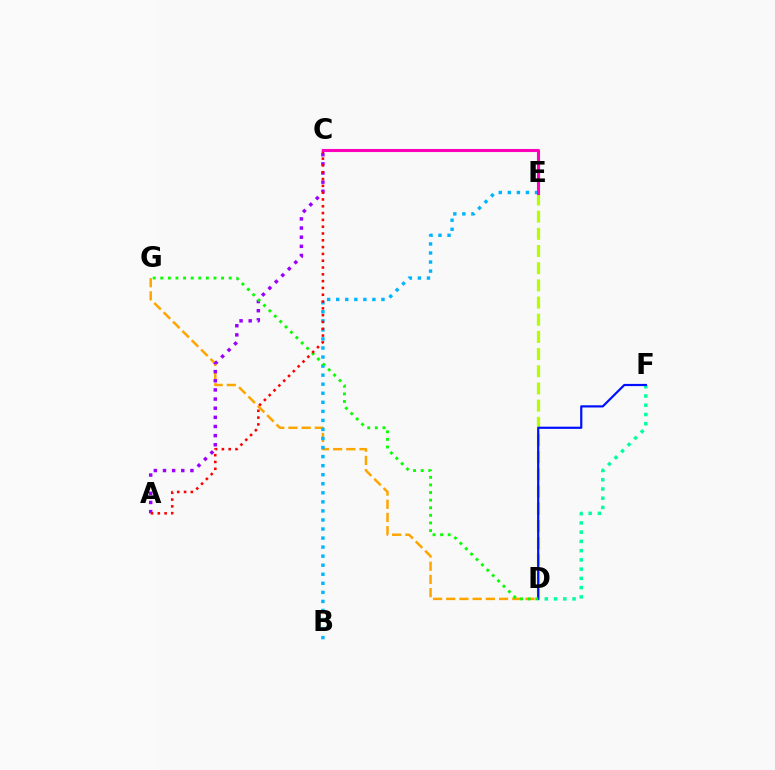{('D', 'F'): [{'color': '#00ff9d', 'line_style': 'dotted', 'thickness': 2.51}, {'color': '#0010ff', 'line_style': 'solid', 'thickness': 1.58}], ('D', 'G'): [{'color': '#ffa500', 'line_style': 'dashed', 'thickness': 1.79}, {'color': '#08ff00', 'line_style': 'dotted', 'thickness': 2.07}], ('A', 'C'): [{'color': '#9b00ff', 'line_style': 'dotted', 'thickness': 2.48}, {'color': '#ff0000', 'line_style': 'dotted', 'thickness': 1.85}], ('D', 'E'): [{'color': '#b3ff00', 'line_style': 'dashed', 'thickness': 2.33}], ('B', 'E'): [{'color': '#00b5ff', 'line_style': 'dotted', 'thickness': 2.46}], ('C', 'E'): [{'color': '#ff00bd', 'line_style': 'solid', 'thickness': 2.22}]}